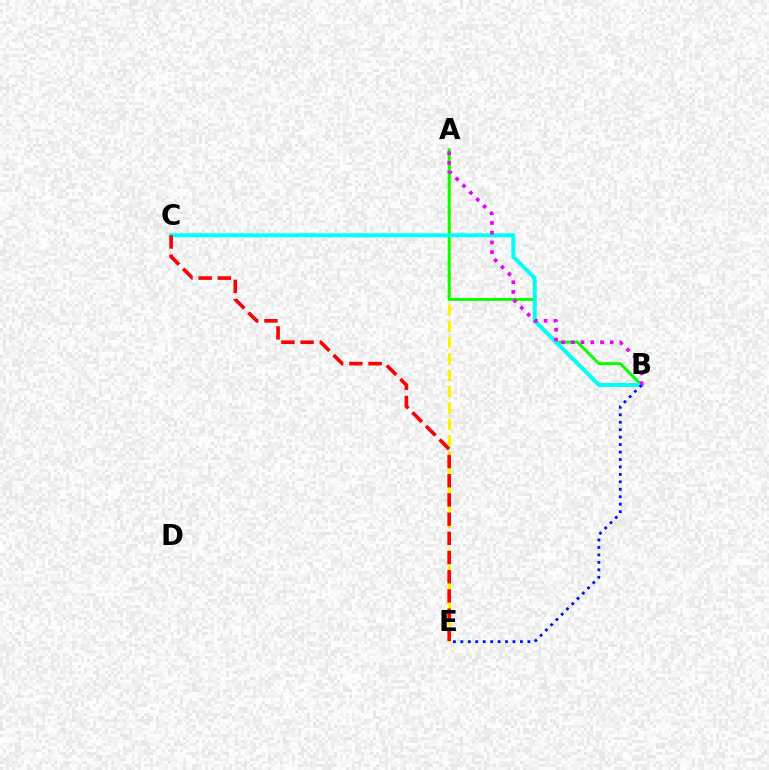{('A', 'E'): [{'color': '#fcf500', 'line_style': 'dashed', 'thickness': 2.22}], ('A', 'B'): [{'color': '#08ff00', 'line_style': 'solid', 'thickness': 2.11}, {'color': '#ee00ff', 'line_style': 'dotted', 'thickness': 2.64}], ('B', 'C'): [{'color': '#00fff6', 'line_style': 'solid', 'thickness': 2.86}], ('B', 'E'): [{'color': '#0010ff', 'line_style': 'dotted', 'thickness': 2.02}], ('C', 'E'): [{'color': '#ff0000', 'line_style': 'dashed', 'thickness': 2.61}]}